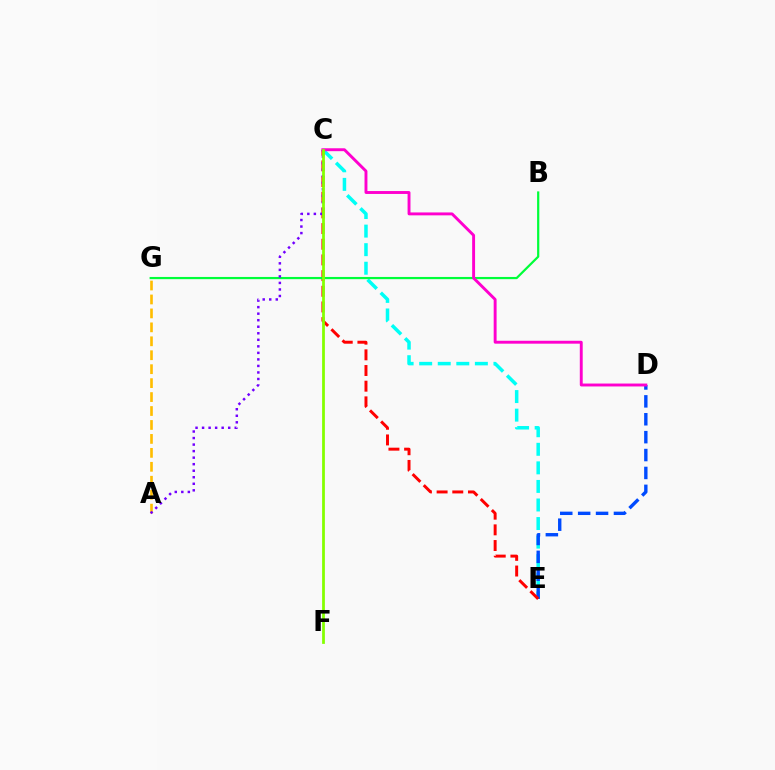{('C', 'E'): [{'color': '#00fff6', 'line_style': 'dashed', 'thickness': 2.52}, {'color': '#ff0000', 'line_style': 'dashed', 'thickness': 2.13}], ('D', 'E'): [{'color': '#004bff', 'line_style': 'dashed', 'thickness': 2.43}], ('B', 'G'): [{'color': '#00ff39', 'line_style': 'solid', 'thickness': 1.59}], ('A', 'G'): [{'color': '#ffbd00', 'line_style': 'dashed', 'thickness': 1.89}], ('A', 'C'): [{'color': '#7200ff', 'line_style': 'dotted', 'thickness': 1.78}], ('C', 'D'): [{'color': '#ff00cf', 'line_style': 'solid', 'thickness': 2.09}], ('C', 'F'): [{'color': '#84ff00', 'line_style': 'solid', 'thickness': 1.99}]}